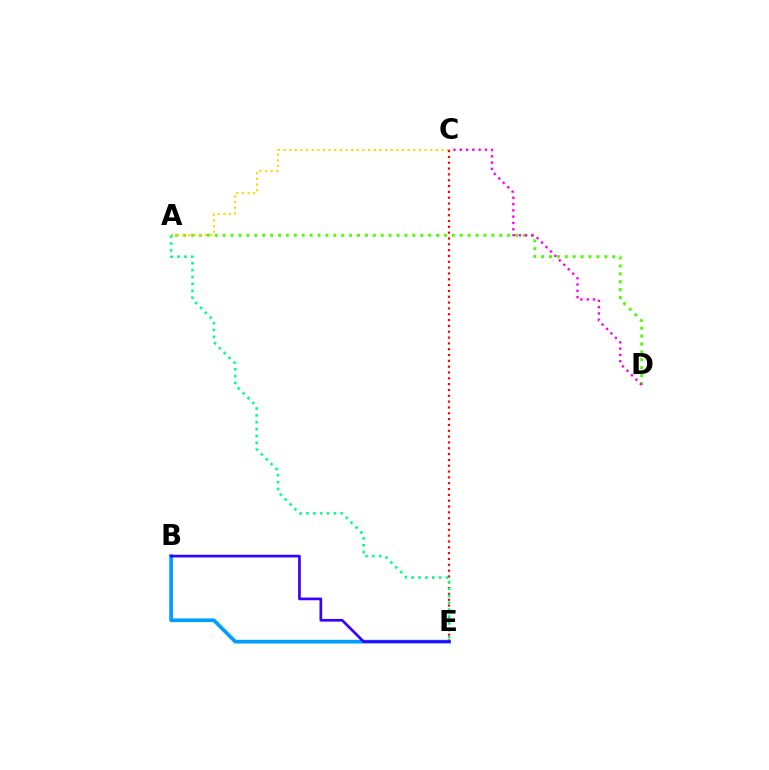{('A', 'D'): [{'color': '#4fff00', 'line_style': 'dotted', 'thickness': 2.15}], ('C', 'D'): [{'color': '#ff00ed', 'line_style': 'dotted', 'thickness': 1.71}], ('B', 'E'): [{'color': '#009eff', 'line_style': 'solid', 'thickness': 2.67}, {'color': '#3700ff', 'line_style': 'solid', 'thickness': 1.94}], ('A', 'C'): [{'color': '#ffd500', 'line_style': 'dotted', 'thickness': 1.53}], ('C', 'E'): [{'color': '#ff0000', 'line_style': 'dotted', 'thickness': 1.58}], ('A', 'E'): [{'color': '#00ff86', 'line_style': 'dotted', 'thickness': 1.87}]}